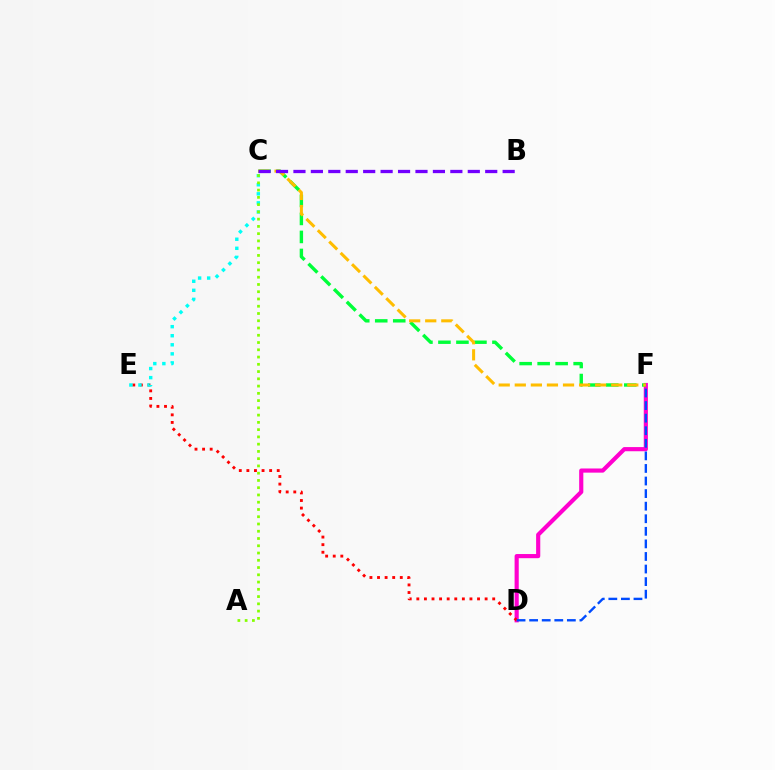{('D', 'F'): [{'color': '#ff00cf', 'line_style': 'solid', 'thickness': 2.99}, {'color': '#004bff', 'line_style': 'dashed', 'thickness': 1.71}], ('D', 'E'): [{'color': '#ff0000', 'line_style': 'dotted', 'thickness': 2.06}], ('C', 'F'): [{'color': '#00ff39', 'line_style': 'dashed', 'thickness': 2.45}, {'color': '#ffbd00', 'line_style': 'dashed', 'thickness': 2.18}], ('C', 'E'): [{'color': '#00fff6', 'line_style': 'dotted', 'thickness': 2.46}], ('A', 'C'): [{'color': '#84ff00', 'line_style': 'dotted', 'thickness': 1.97}], ('B', 'C'): [{'color': '#7200ff', 'line_style': 'dashed', 'thickness': 2.37}]}